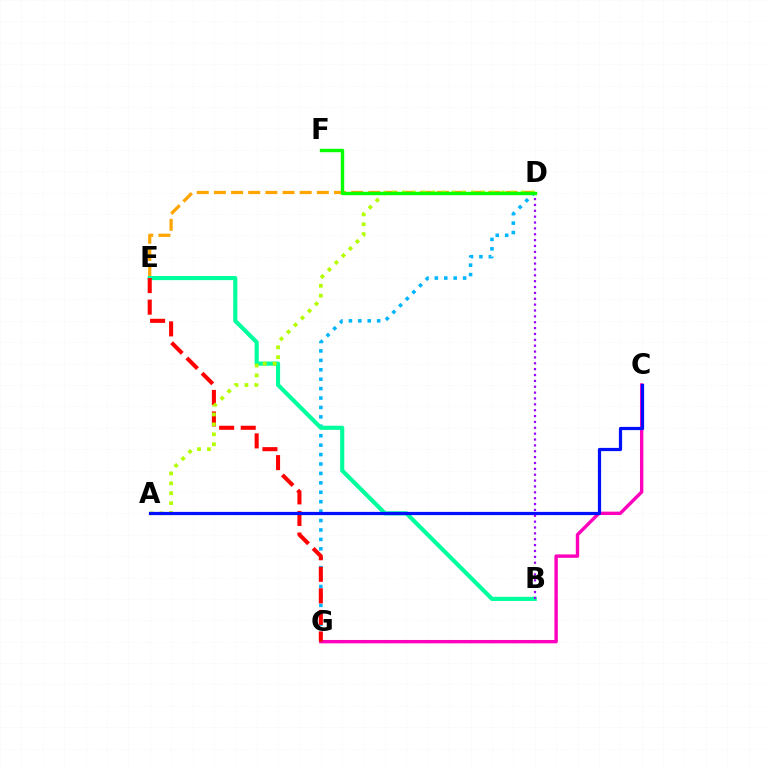{('C', 'G'): [{'color': '#ff00bd', 'line_style': 'solid', 'thickness': 2.44}], ('D', 'G'): [{'color': '#00b5ff', 'line_style': 'dotted', 'thickness': 2.56}], ('D', 'E'): [{'color': '#ffa500', 'line_style': 'dashed', 'thickness': 2.33}], ('B', 'E'): [{'color': '#00ff9d', 'line_style': 'solid', 'thickness': 2.98}], ('E', 'G'): [{'color': '#ff0000', 'line_style': 'dashed', 'thickness': 2.93}], ('A', 'D'): [{'color': '#b3ff00', 'line_style': 'dotted', 'thickness': 2.69}], ('A', 'C'): [{'color': '#0010ff', 'line_style': 'solid', 'thickness': 2.32}], ('B', 'D'): [{'color': '#9b00ff', 'line_style': 'dotted', 'thickness': 1.59}], ('D', 'F'): [{'color': '#08ff00', 'line_style': 'solid', 'thickness': 2.45}]}